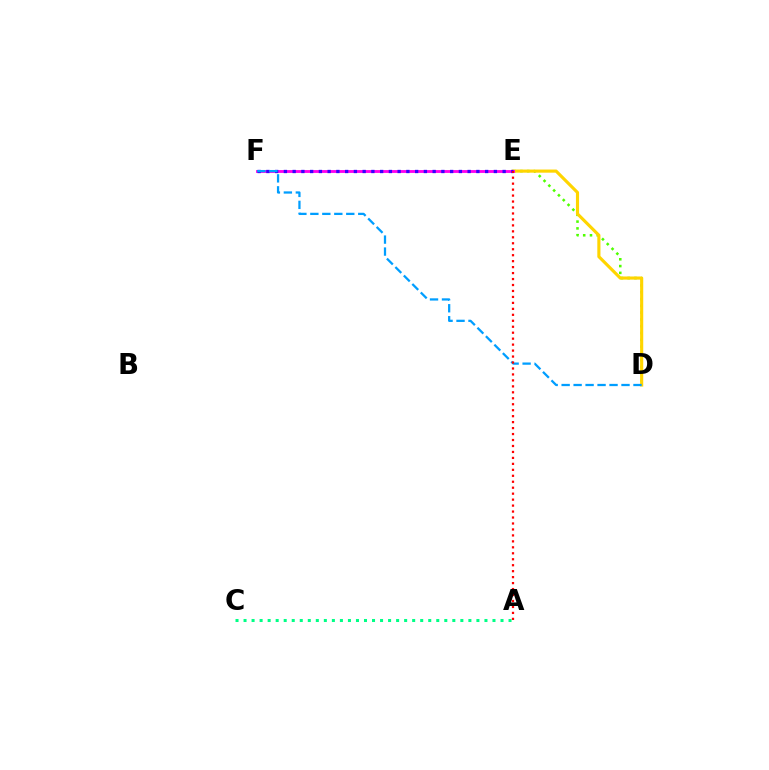{('D', 'E'): [{'color': '#4fff00', 'line_style': 'dotted', 'thickness': 1.85}, {'color': '#ffd500', 'line_style': 'solid', 'thickness': 2.26}], ('E', 'F'): [{'color': '#ff00ed', 'line_style': 'solid', 'thickness': 2.04}, {'color': '#3700ff', 'line_style': 'dotted', 'thickness': 2.38}], ('D', 'F'): [{'color': '#009eff', 'line_style': 'dashed', 'thickness': 1.63}], ('A', 'E'): [{'color': '#ff0000', 'line_style': 'dotted', 'thickness': 1.62}], ('A', 'C'): [{'color': '#00ff86', 'line_style': 'dotted', 'thickness': 2.18}]}